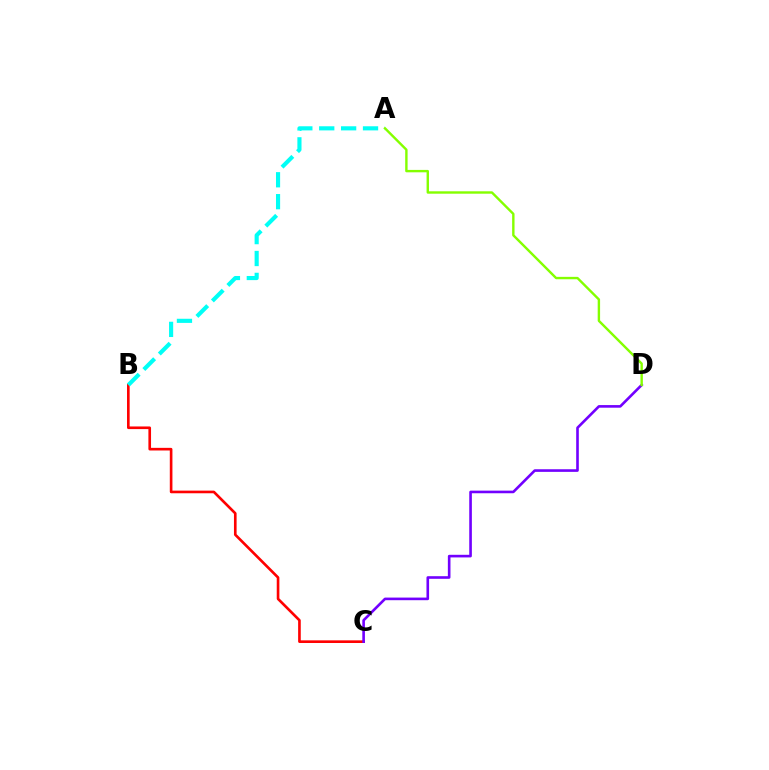{('B', 'C'): [{'color': '#ff0000', 'line_style': 'solid', 'thickness': 1.9}], ('C', 'D'): [{'color': '#7200ff', 'line_style': 'solid', 'thickness': 1.89}], ('A', 'B'): [{'color': '#00fff6', 'line_style': 'dashed', 'thickness': 2.97}], ('A', 'D'): [{'color': '#84ff00', 'line_style': 'solid', 'thickness': 1.73}]}